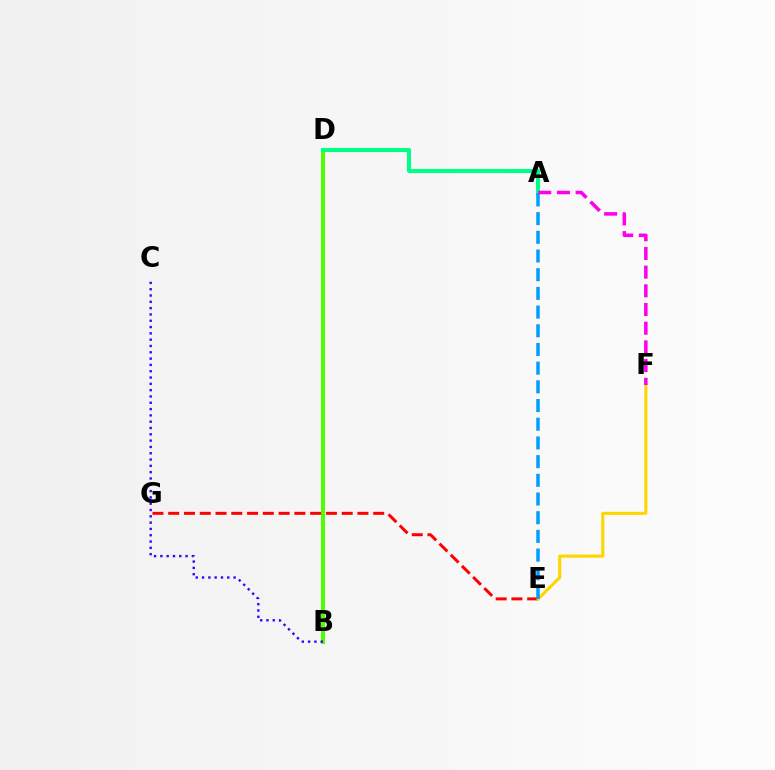{('B', 'D'): [{'color': '#4fff00', 'line_style': 'solid', 'thickness': 2.85}], ('E', 'G'): [{'color': '#ff0000', 'line_style': 'dashed', 'thickness': 2.14}], ('A', 'D'): [{'color': '#00ff86', 'line_style': 'solid', 'thickness': 2.93}], ('E', 'F'): [{'color': '#ffd500', 'line_style': 'solid', 'thickness': 2.21}], ('A', 'E'): [{'color': '#009eff', 'line_style': 'dashed', 'thickness': 2.54}], ('B', 'C'): [{'color': '#3700ff', 'line_style': 'dotted', 'thickness': 1.71}], ('A', 'F'): [{'color': '#ff00ed', 'line_style': 'dashed', 'thickness': 2.54}]}